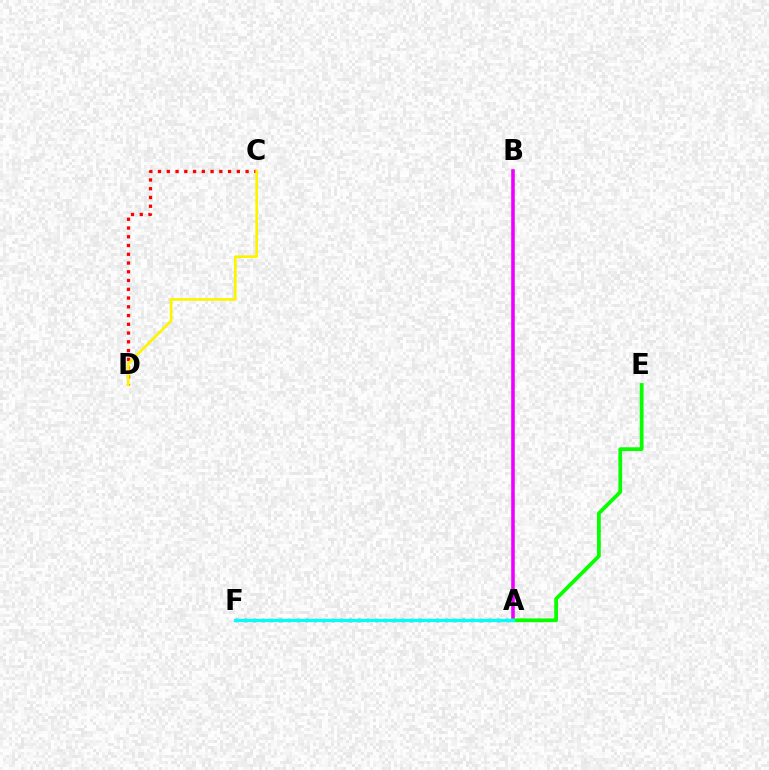{('A', 'B'): [{'color': '#ee00ff', 'line_style': 'solid', 'thickness': 2.57}], ('A', 'F'): [{'color': '#0010ff', 'line_style': 'dotted', 'thickness': 2.37}, {'color': '#00fff6', 'line_style': 'solid', 'thickness': 2.32}], ('C', 'D'): [{'color': '#ff0000', 'line_style': 'dotted', 'thickness': 2.38}, {'color': '#fcf500', 'line_style': 'solid', 'thickness': 1.91}], ('A', 'E'): [{'color': '#08ff00', 'line_style': 'solid', 'thickness': 2.71}]}